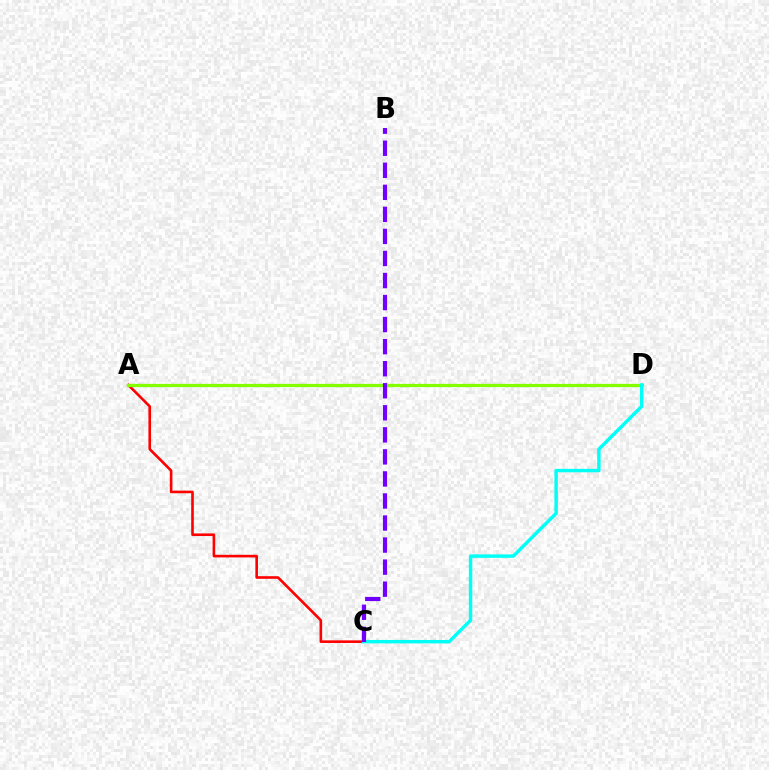{('A', 'C'): [{'color': '#ff0000', 'line_style': 'solid', 'thickness': 1.88}], ('A', 'D'): [{'color': '#84ff00', 'line_style': 'solid', 'thickness': 2.35}], ('C', 'D'): [{'color': '#00fff6', 'line_style': 'solid', 'thickness': 2.47}], ('B', 'C'): [{'color': '#7200ff', 'line_style': 'dashed', 'thickness': 2.99}]}